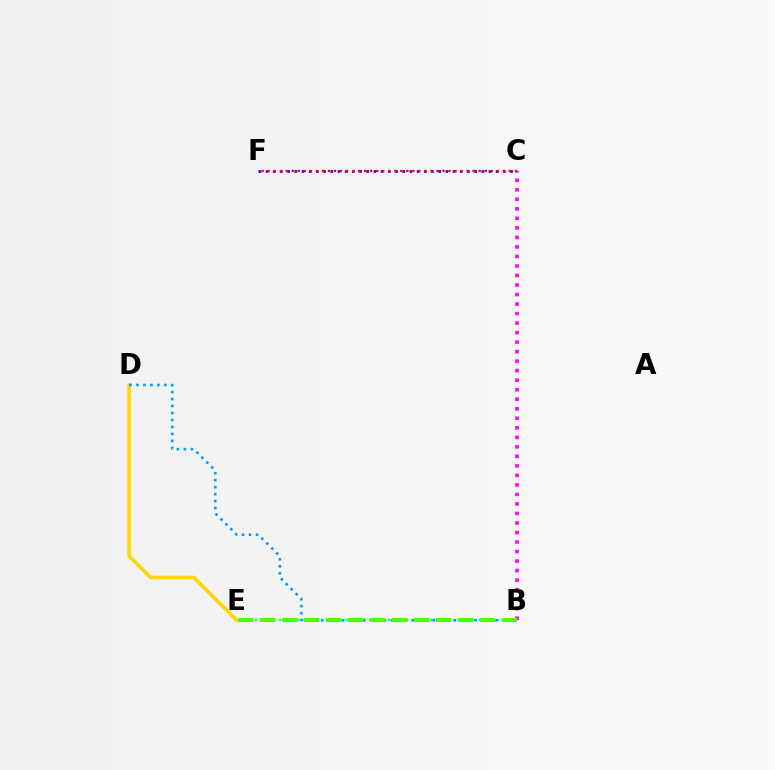{('B', 'E'): [{'color': '#00ff86', 'line_style': 'dotted', 'thickness': 1.64}, {'color': '#4fff00', 'line_style': 'dashed', 'thickness': 2.98}], ('C', 'F'): [{'color': '#3700ff', 'line_style': 'dotted', 'thickness': 1.95}, {'color': '#ff0000', 'line_style': 'dotted', 'thickness': 1.64}], ('B', 'C'): [{'color': '#ff00ed', 'line_style': 'dotted', 'thickness': 2.59}], ('D', 'E'): [{'color': '#ffd500', 'line_style': 'solid', 'thickness': 2.59}], ('B', 'D'): [{'color': '#009eff', 'line_style': 'dotted', 'thickness': 1.9}]}